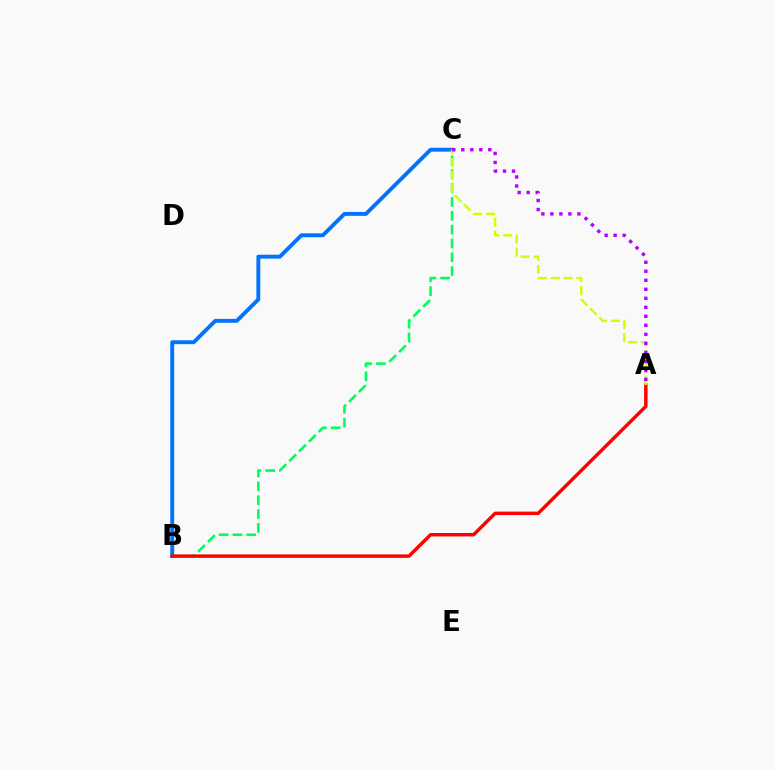{('B', 'C'): [{'color': '#0074ff', 'line_style': 'solid', 'thickness': 2.8}, {'color': '#00ff5c', 'line_style': 'dashed', 'thickness': 1.88}], ('A', 'B'): [{'color': '#ff0000', 'line_style': 'solid', 'thickness': 2.47}], ('A', 'C'): [{'color': '#d1ff00', 'line_style': 'dashed', 'thickness': 1.75}, {'color': '#b900ff', 'line_style': 'dotted', 'thickness': 2.45}]}